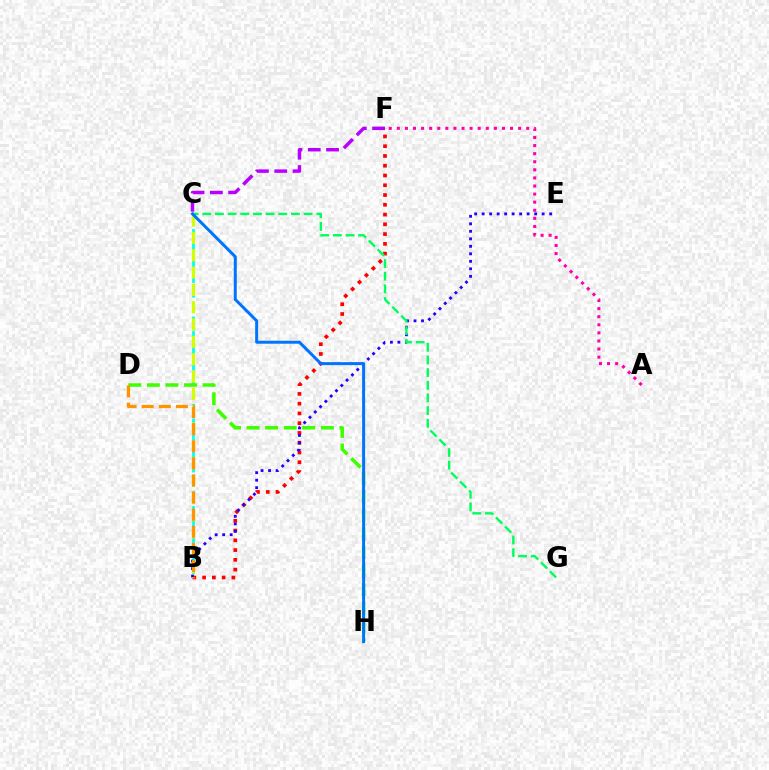{('B', 'C'): [{'color': '#00fff6', 'line_style': 'dashed', 'thickness': 1.98}, {'color': '#d1ff00', 'line_style': 'dashed', 'thickness': 2.35}], ('C', 'F'): [{'color': '#b900ff', 'line_style': 'dashed', 'thickness': 2.49}], ('D', 'H'): [{'color': '#3dff00', 'line_style': 'dashed', 'thickness': 2.52}], ('B', 'F'): [{'color': '#ff0000', 'line_style': 'dotted', 'thickness': 2.65}], ('B', 'E'): [{'color': '#2500ff', 'line_style': 'dotted', 'thickness': 2.04}], ('C', 'G'): [{'color': '#00ff5c', 'line_style': 'dashed', 'thickness': 1.72}], ('C', 'H'): [{'color': '#0074ff', 'line_style': 'solid', 'thickness': 2.15}], ('B', 'D'): [{'color': '#ff9400', 'line_style': 'dashed', 'thickness': 2.32}], ('A', 'F'): [{'color': '#ff00ac', 'line_style': 'dotted', 'thickness': 2.2}]}